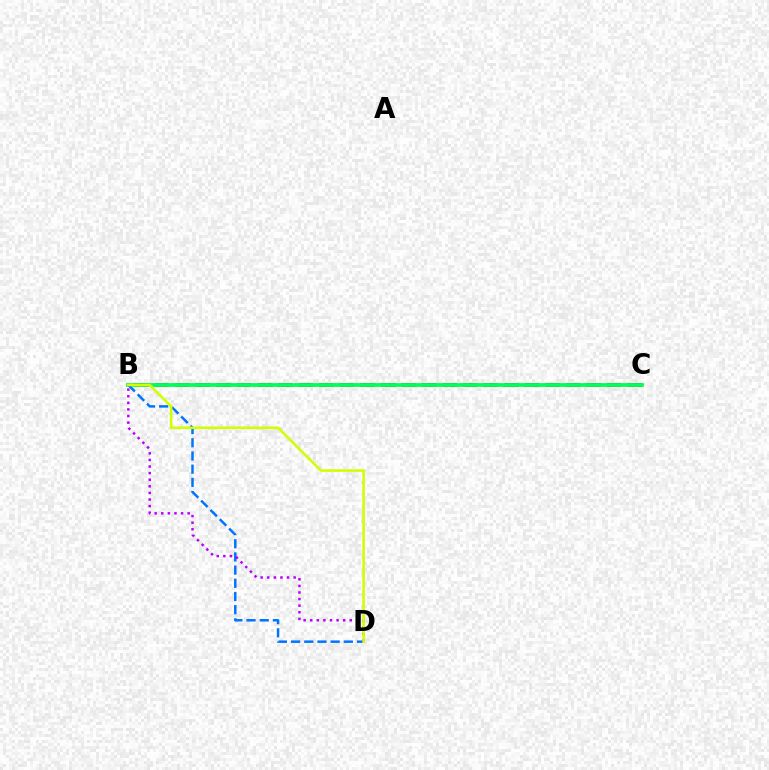{('B', 'C'): [{'color': '#ff0000', 'line_style': 'dashed', 'thickness': 2.79}, {'color': '#00ff5c', 'line_style': 'solid', 'thickness': 2.72}], ('B', 'D'): [{'color': '#0074ff', 'line_style': 'dashed', 'thickness': 1.79}, {'color': '#b900ff', 'line_style': 'dotted', 'thickness': 1.79}, {'color': '#d1ff00', 'line_style': 'solid', 'thickness': 1.85}]}